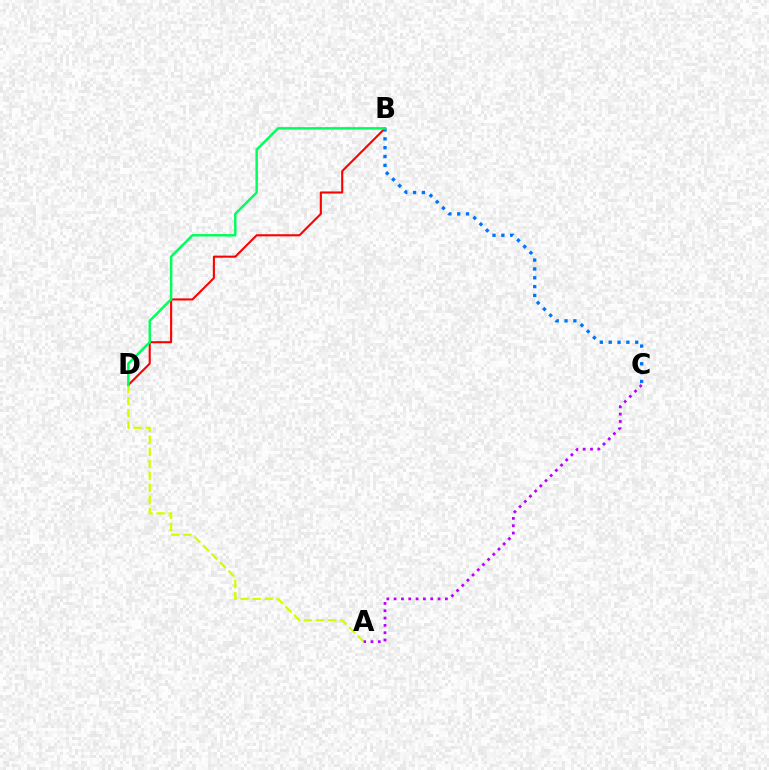{('B', 'D'): [{'color': '#ff0000', 'line_style': 'solid', 'thickness': 1.51}, {'color': '#00ff5c', 'line_style': 'solid', 'thickness': 1.77}], ('A', 'D'): [{'color': '#d1ff00', 'line_style': 'dashed', 'thickness': 1.64}], ('B', 'C'): [{'color': '#0074ff', 'line_style': 'dotted', 'thickness': 2.4}], ('A', 'C'): [{'color': '#b900ff', 'line_style': 'dotted', 'thickness': 1.99}]}